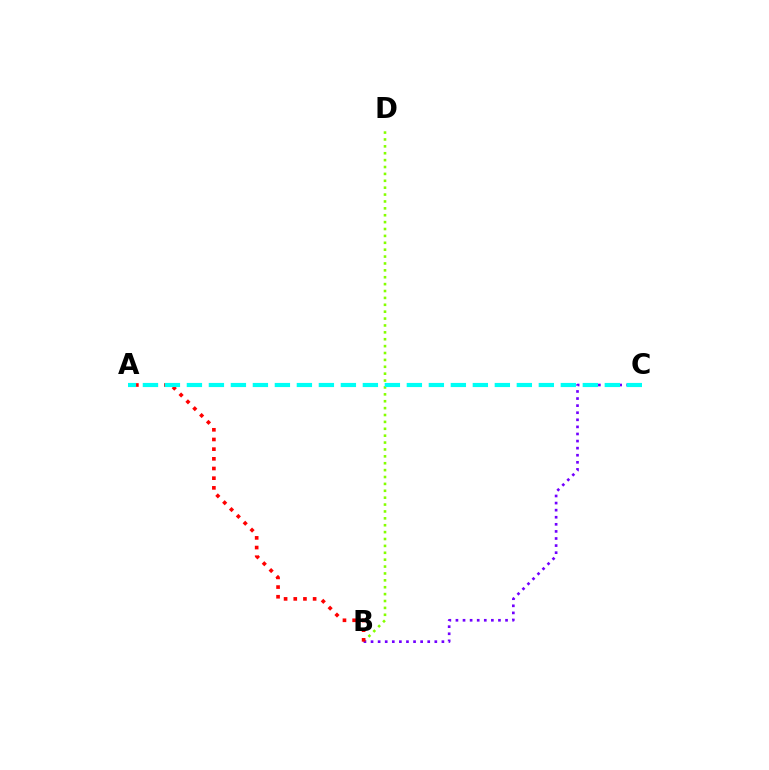{('B', 'D'): [{'color': '#84ff00', 'line_style': 'dotted', 'thickness': 1.87}], ('B', 'C'): [{'color': '#7200ff', 'line_style': 'dotted', 'thickness': 1.93}], ('A', 'B'): [{'color': '#ff0000', 'line_style': 'dotted', 'thickness': 2.63}], ('A', 'C'): [{'color': '#00fff6', 'line_style': 'dashed', 'thickness': 2.99}]}